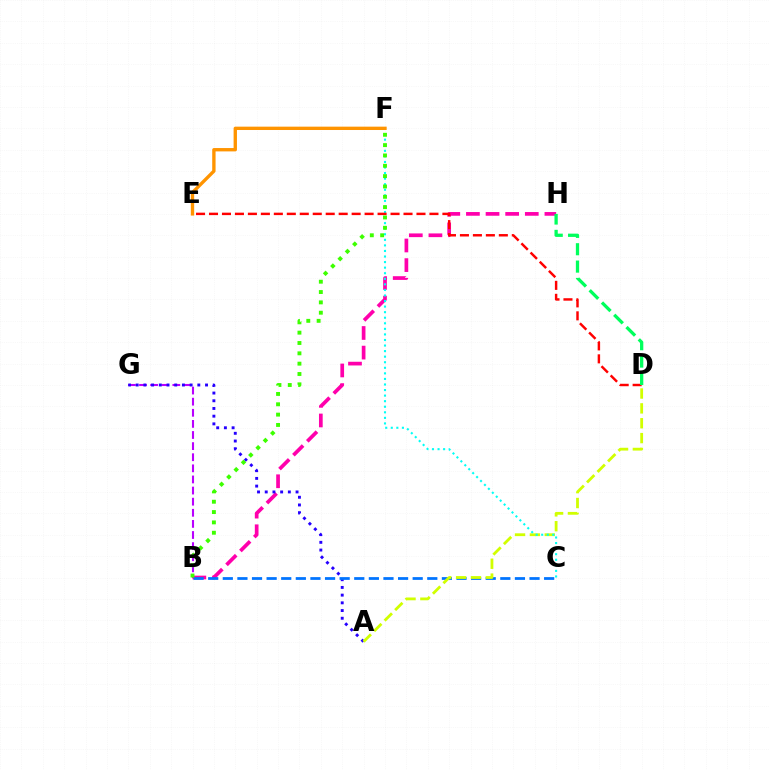{('B', 'G'): [{'color': '#b900ff', 'line_style': 'dashed', 'thickness': 1.51}], ('B', 'H'): [{'color': '#ff00ac', 'line_style': 'dashed', 'thickness': 2.67}], ('A', 'G'): [{'color': '#2500ff', 'line_style': 'dotted', 'thickness': 2.09}], ('B', 'C'): [{'color': '#0074ff', 'line_style': 'dashed', 'thickness': 1.98}], ('A', 'D'): [{'color': '#d1ff00', 'line_style': 'dashed', 'thickness': 2.02}], ('C', 'F'): [{'color': '#00fff6', 'line_style': 'dotted', 'thickness': 1.51}], ('D', 'E'): [{'color': '#ff0000', 'line_style': 'dashed', 'thickness': 1.76}], ('E', 'F'): [{'color': '#ff9400', 'line_style': 'solid', 'thickness': 2.41}], ('B', 'F'): [{'color': '#3dff00', 'line_style': 'dotted', 'thickness': 2.81}], ('D', 'H'): [{'color': '#00ff5c', 'line_style': 'dashed', 'thickness': 2.36}]}